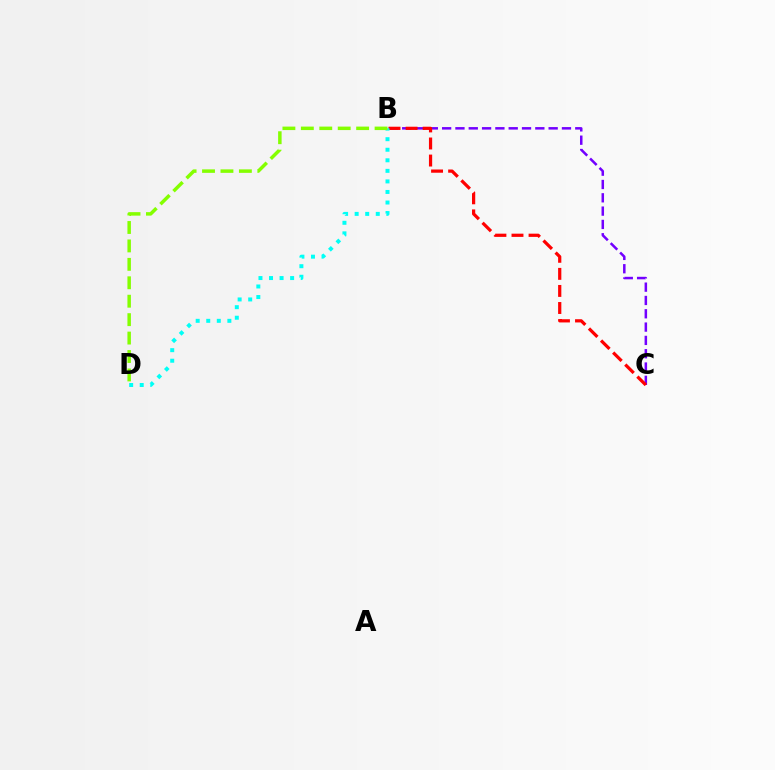{('B', 'C'): [{'color': '#7200ff', 'line_style': 'dashed', 'thickness': 1.81}, {'color': '#ff0000', 'line_style': 'dashed', 'thickness': 2.32}], ('B', 'D'): [{'color': '#00fff6', 'line_style': 'dotted', 'thickness': 2.87}, {'color': '#84ff00', 'line_style': 'dashed', 'thickness': 2.5}]}